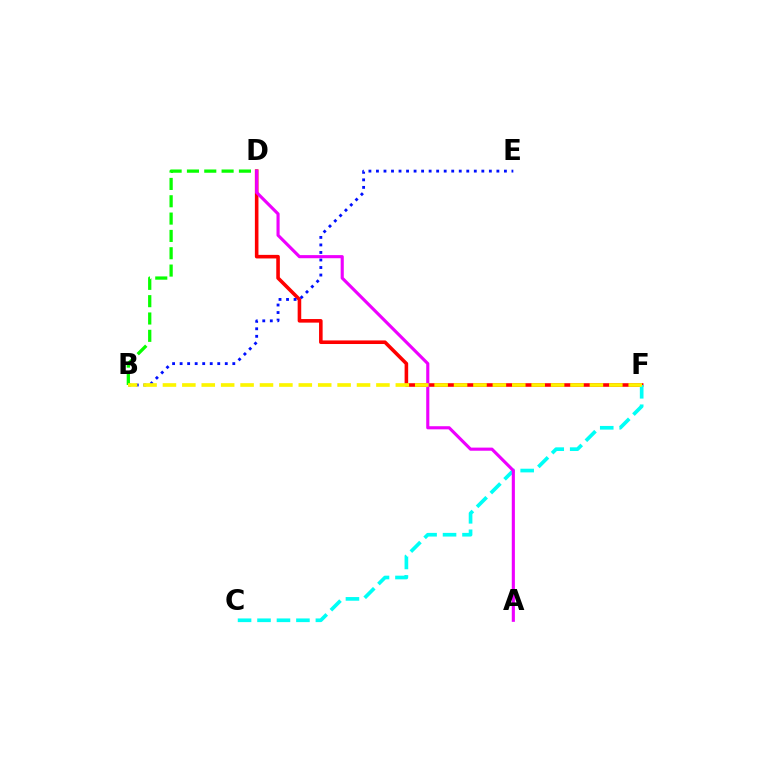{('D', 'F'): [{'color': '#ff0000', 'line_style': 'solid', 'thickness': 2.58}], ('B', 'E'): [{'color': '#0010ff', 'line_style': 'dotted', 'thickness': 2.05}], ('B', 'D'): [{'color': '#08ff00', 'line_style': 'dashed', 'thickness': 2.35}], ('C', 'F'): [{'color': '#00fff6', 'line_style': 'dashed', 'thickness': 2.64}], ('A', 'D'): [{'color': '#ee00ff', 'line_style': 'solid', 'thickness': 2.25}], ('B', 'F'): [{'color': '#fcf500', 'line_style': 'dashed', 'thickness': 2.64}]}